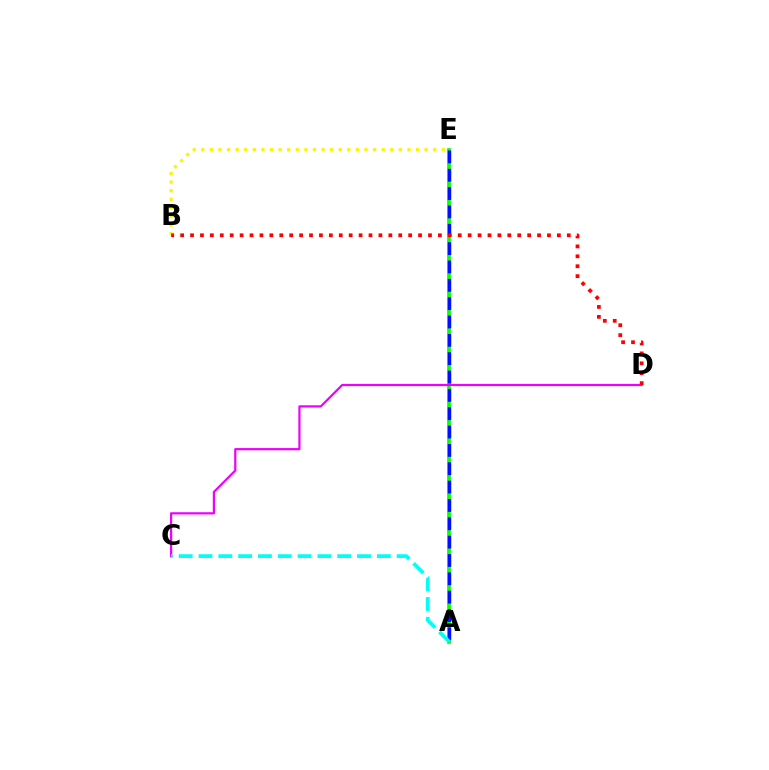{('A', 'E'): [{'color': '#08ff00', 'line_style': 'solid', 'thickness': 2.67}, {'color': '#0010ff', 'line_style': 'dashed', 'thickness': 2.49}], ('B', 'E'): [{'color': '#fcf500', 'line_style': 'dotted', 'thickness': 2.33}], ('C', 'D'): [{'color': '#ee00ff', 'line_style': 'solid', 'thickness': 1.59}], ('B', 'D'): [{'color': '#ff0000', 'line_style': 'dotted', 'thickness': 2.69}], ('A', 'C'): [{'color': '#00fff6', 'line_style': 'dashed', 'thickness': 2.69}]}